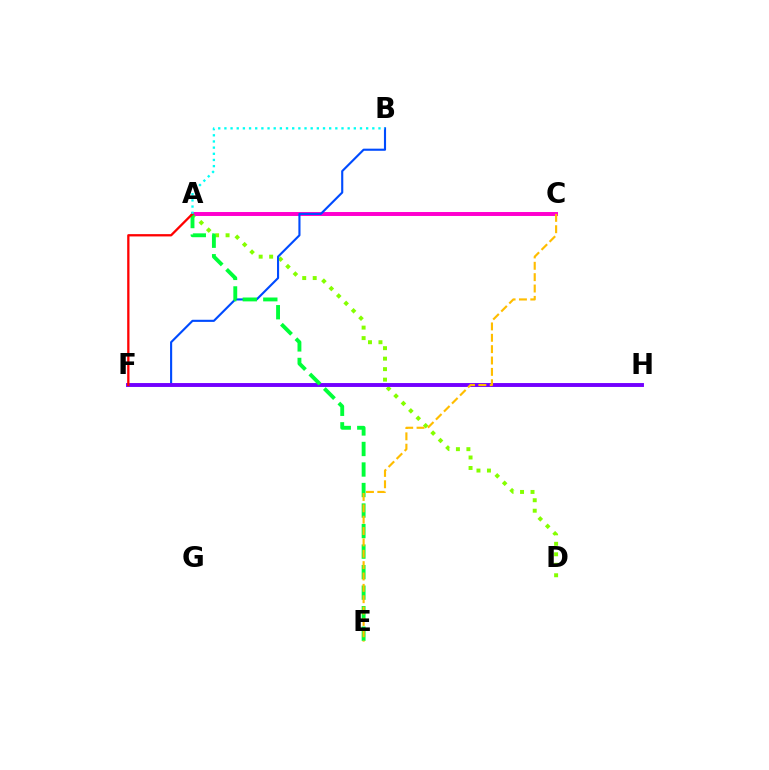{('A', 'D'): [{'color': '#84ff00', 'line_style': 'dotted', 'thickness': 2.85}], ('A', 'C'): [{'color': '#ff00cf', 'line_style': 'solid', 'thickness': 2.85}], ('B', 'F'): [{'color': '#004bff', 'line_style': 'solid', 'thickness': 1.53}], ('F', 'H'): [{'color': '#7200ff', 'line_style': 'solid', 'thickness': 2.81}], ('A', 'E'): [{'color': '#00ff39', 'line_style': 'dashed', 'thickness': 2.79}], ('A', 'F'): [{'color': '#ff0000', 'line_style': 'solid', 'thickness': 1.65}], ('C', 'E'): [{'color': '#ffbd00', 'line_style': 'dashed', 'thickness': 1.54}], ('A', 'B'): [{'color': '#00fff6', 'line_style': 'dotted', 'thickness': 1.67}]}